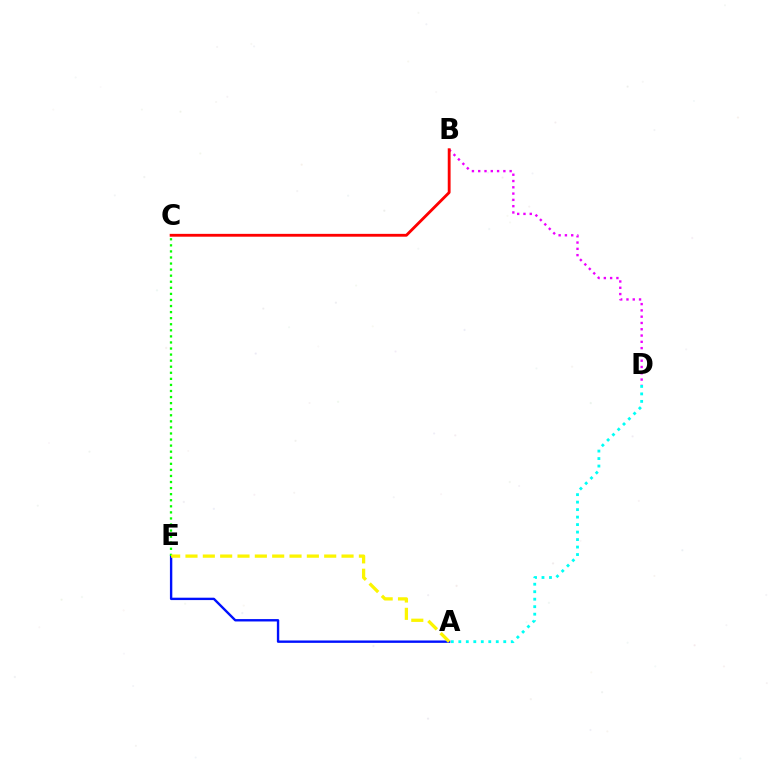{('A', 'E'): [{'color': '#0010ff', 'line_style': 'solid', 'thickness': 1.71}, {'color': '#fcf500', 'line_style': 'dashed', 'thickness': 2.36}], ('B', 'D'): [{'color': '#ee00ff', 'line_style': 'dotted', 'thickness': 1.71}], ('C', 'E'): [{'color': '#08ff00', 'line_style': 'dotted', 'thickness': 1.65}], ('B', 'C'): [{'color': '#ff0000', 'line_style': 'solid', 'thickness': 2.04}], ('A', 'D'): [{'color': '#00fff6', 'line_style': 'dotted', 'thickness': 2.03}]}